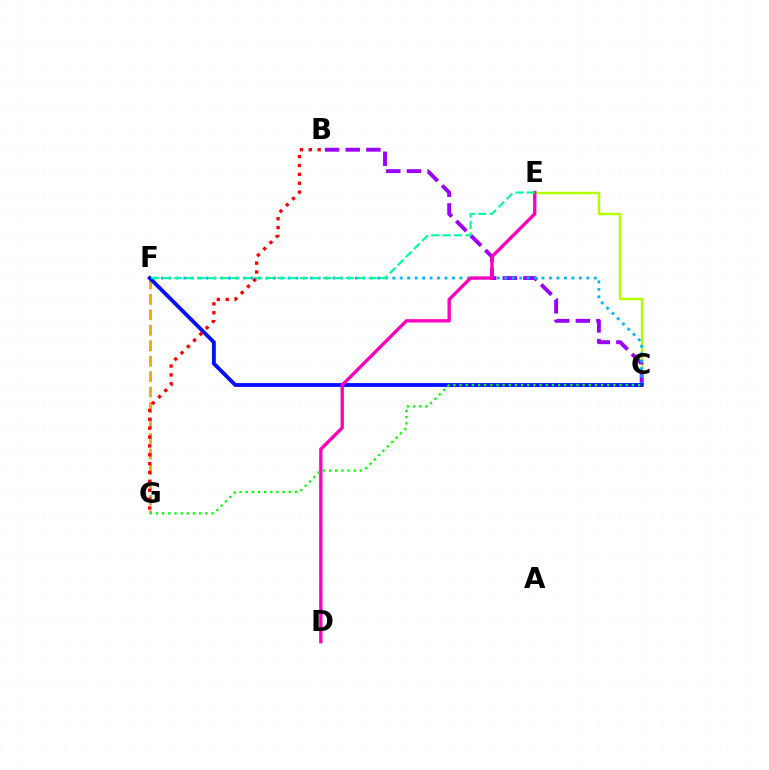{('C', 'E'): [{'color': '#b3ff00', 'line_style': 'solid', 'thickness': 1.76}], ('B', 'C'): [{'color': '#9b00ff', 'line_style': 'dashed', 'thickness': 2.81}], ('F', 'G'): [{'color': '#ffa500', 'line_style': 'dashed', 'thickness': 2.1}], ('C', 'F'): [{'color': '#00b5ff', 'line_style': 'dotted', 'thickness': 2.03}, {'color': '#0010ff', 'line_style': 'solid', 'thickness': 2.76}], ('D', 'E'): [{'color': '#ff00bd', 'line_style': 'solid', 'thickness': 2.41}], ('E', 'F'): [{'color': '#00ff9d', 'line_style': 'dashed', 'thickness': 1.55}], ('C', 'G'): [{'color': '#08ff00', 'line_style': 'dotted', 'thickness': 1.67}], ('B', 'G'): [{'color': '#ff0000', 'line_style': 'dotted', 'thickness': 2.41}]}